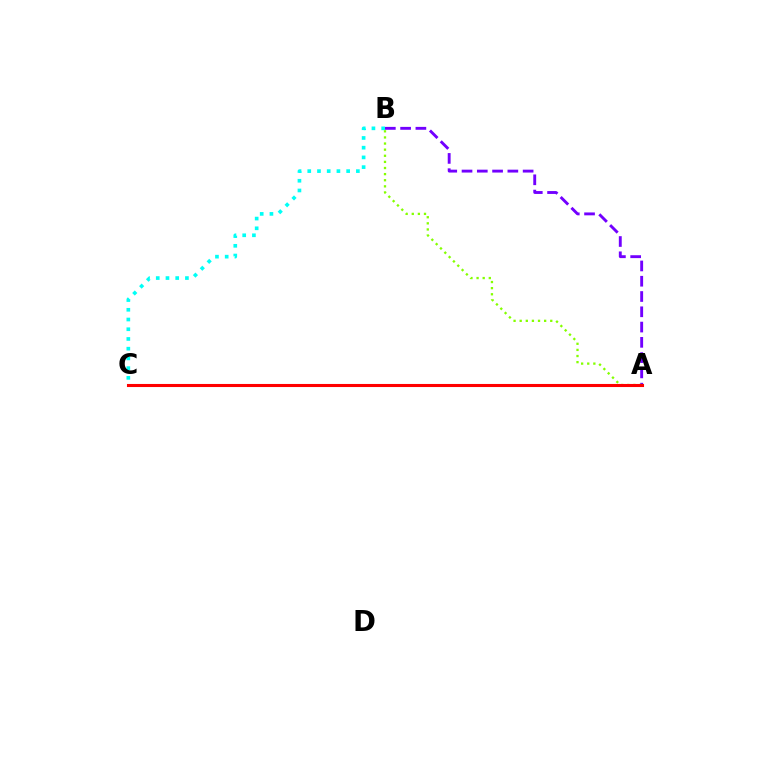{('B', 'C'): [{'color': '#00fff6', 'line_style': 'dotted', 'thickness': 2.64}], ('A', 'B'): [{'color': '#7200ff', 'line_style': 'dashed', 'thickness': 2.08}, {'color': '#84ff00', 'line_style': 'dotted', 'thickness': 1.66}], ('A', 'C'): [{'color': '#ff0000', 'line_style': 'solid', 'thickness': 2.22}]}